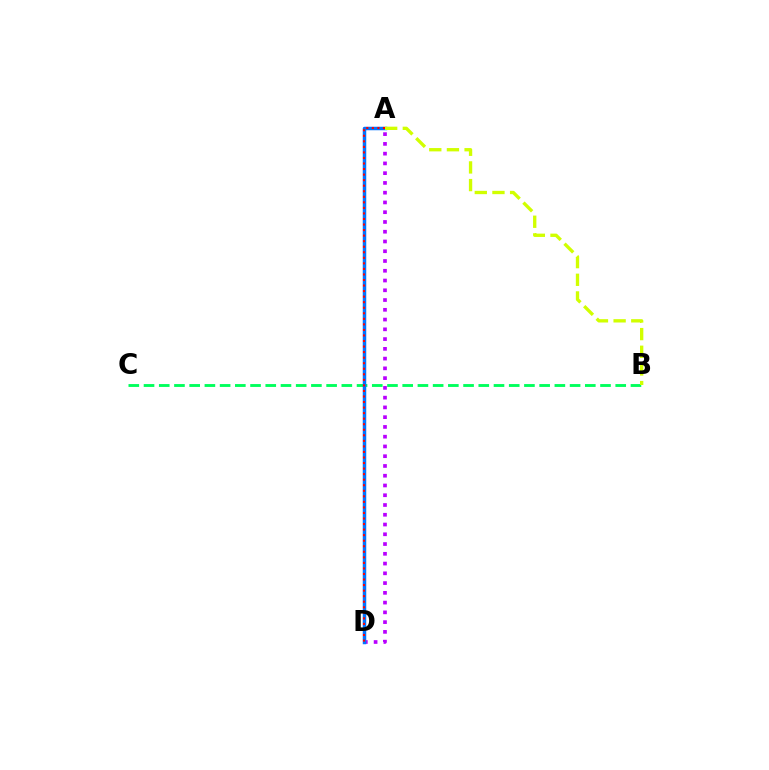{('B', 'C'): [{'color': '#00ff5c', 'line_style': 'dashed', 'thickness': 2.07}], ('A', 'D'): [{'color': '#b900ff', 'line_style': 'dotted', 'thickness': 2.65}, {'color': '#0074ff', 'line_style': 'solid', 'thickness': 2.51}, {'color': '#ff0000', 'line_style': 'dotted', 'thickness': 1.51}], ('A', 'B'): [{'color': '#d1ff00', 'line_style': 'dashed', 'thickness': 2.4}]}